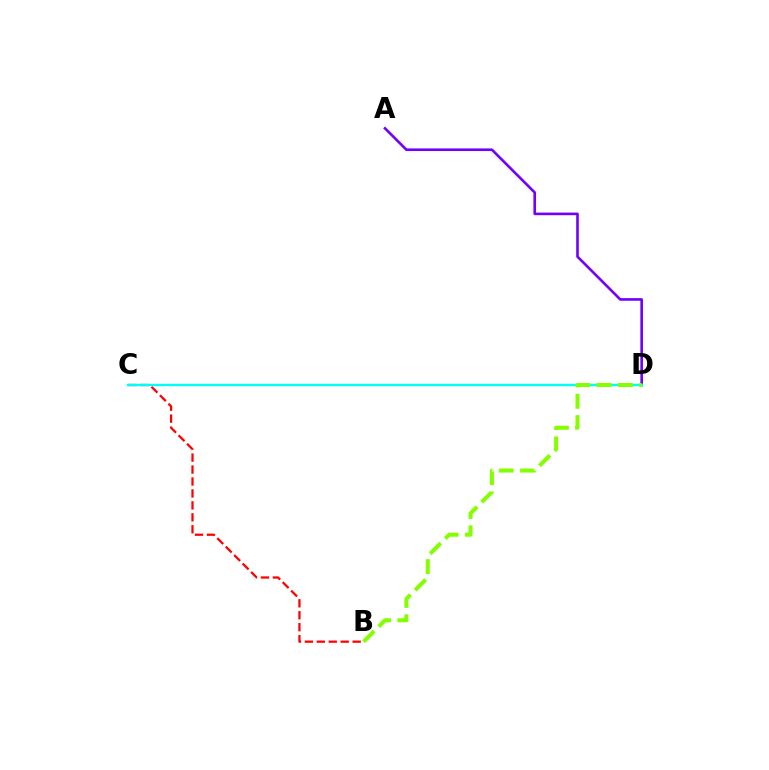{('B', 'C'): [{'color': '#ff0000', 'line_style': 'dashed', 'thickness': 1.62}], ('A', 'D'): [{'color': '#7200ff', 'line_style': 'solid', 'thickness': 1.89}], ('C', 'D'): [{'color': '#00fff6', 'line_style': 'solid', 'thickness': 1.74}], ('B', 'D'): [{'color': '#84ff00', 'line_style': 'dashed', 'thickness': 2.9}]}